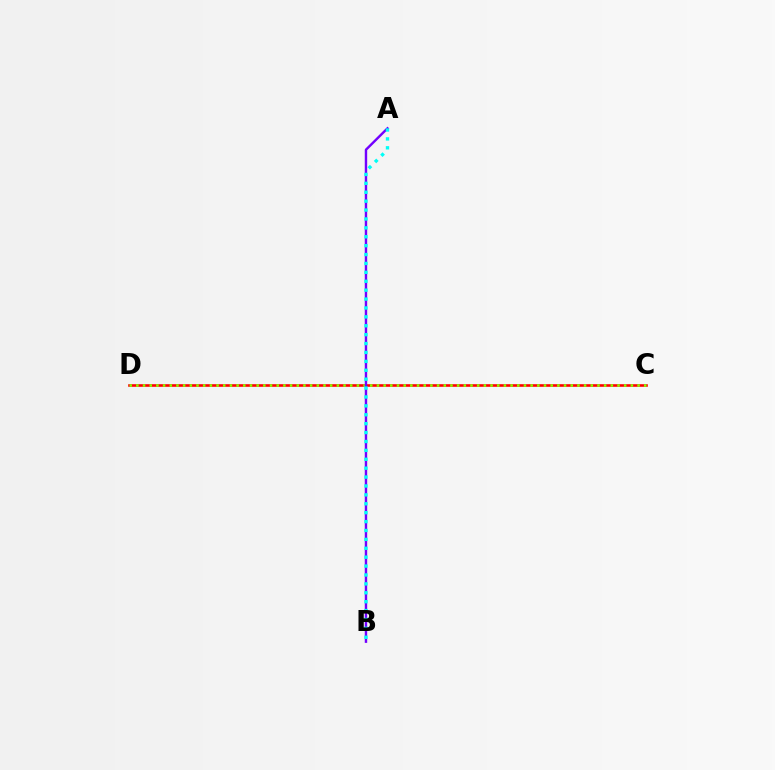{('C', 'D'): [{'color': '#ff0000', 'line_style': 'solid', 'thickness': 1.88}, {'color': '#84ff00', 'line_style': 'dotted', 'thickness': 1.82}], ('A', 'B'): [{'color': '#7200ff', 'line_style': 'solid', 'thickness': 1.74}, {'color': '#00fff6', 'line_style': 'dotted', 'thickness': 2.42}]}